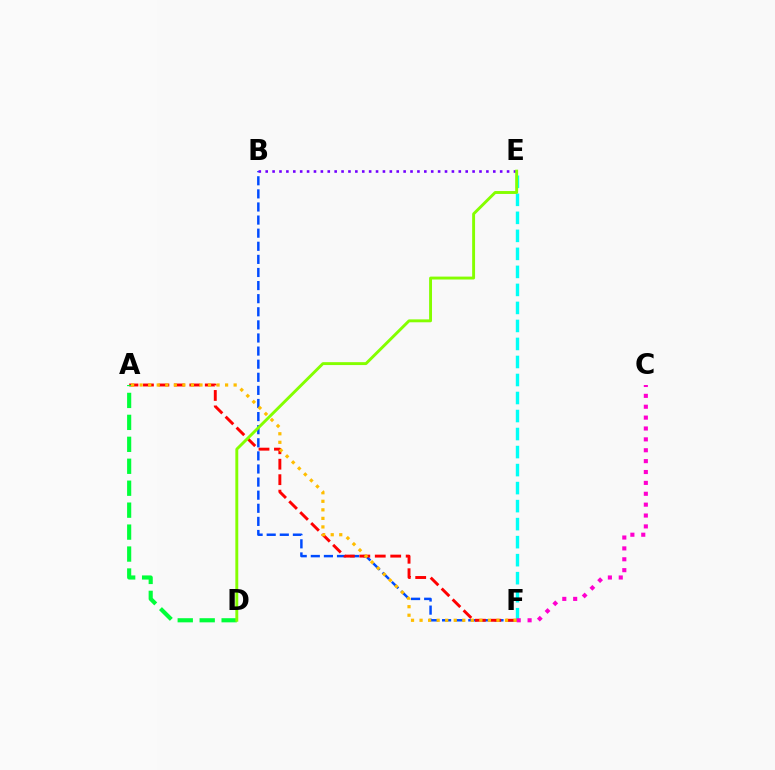{('E', 'F'): [{'color': '#00fff6', 'line_style': 'dashed', 'thickness': 2.45}], ('B', 'F'): [{'color': '#004bff', 'line_style': 'dashed', 'thickness': 1.78}], ('B', 'E'): [{'color': '#7200ff', 'line_style': 'dotted', 'thickness': 1.87}], ('A', 'F'): [{'color': '#ff0000', 'line_style': 'dashed', 'thickness': 2.1}, {'color': '#ffbd00', 'line_style': 'dotted', 'thickness': 2.32}], ('C', 'F'): [{'color': '#ff00cf', 'line_style': 'dotted', 'thickness': 2.96}], ('A', 'D'): [{'color': '#00ff39', 'line_style': 'dashed', 'thickness': 2.98}], ('D', 'E'): [{'color': '#84ff00', 'line_style': 'solid', 'thickness': 2.09}]}